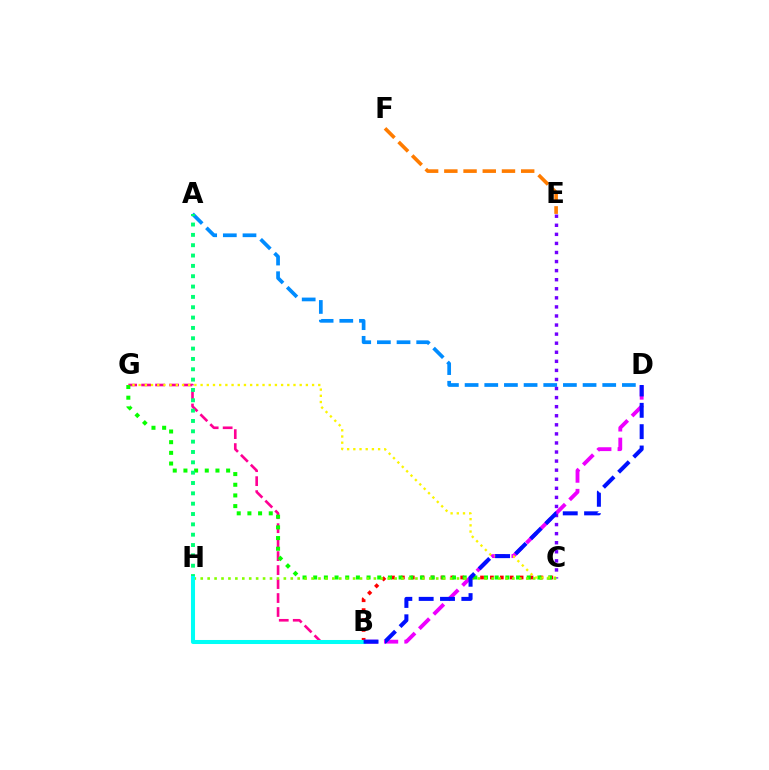{('E', 'F'): [{'color': '#ff7c00', 'line_style': 'dashed', 'thickness': 2.61}], ('A', 'D'): [{'color': '#008cff', 'line_style': 'dashed', 'thickness': 2.67}], ('B', 'C'): [{'color': '#ff0000', 'line_style': 'dotted', 'thickness': 2.69}], ('B', 'D'): [{'color': '#ee00ff', 'line_style': 'dashed', 'thickness': 2.77}, {'color': '#0010ff', 'line_style': 'dashed', 'thickness': 2.9}], ('B', 'G'): [{'color': '#ff0094', 'line_style': 'dashed', 'thickness': 1.9}], ('C', 'G'): [{'color': '#08ff00', 'line_style': 'dotted', 'thickness': 2.9}, {'color': '#fcf500', 'line_style': 'dotted', 'thickness': 1.68}], ('A', 'H'): [{'color': '#00ff74', 'line_style': 'dotted', 'thickness': 2.81}], ('C', 'E'): [{'color': '#7200ff', 'line_style': 'dotted', 'thickness': 2.46}], ('C', 'H'): [{'color': '#84ff00', 'line_style': 'dotted', 'thickness': 1.88}], ('B', 'H'): [{'color': '#00fff6', 'line_style': 'solid', 'thickness': 2.91}]}